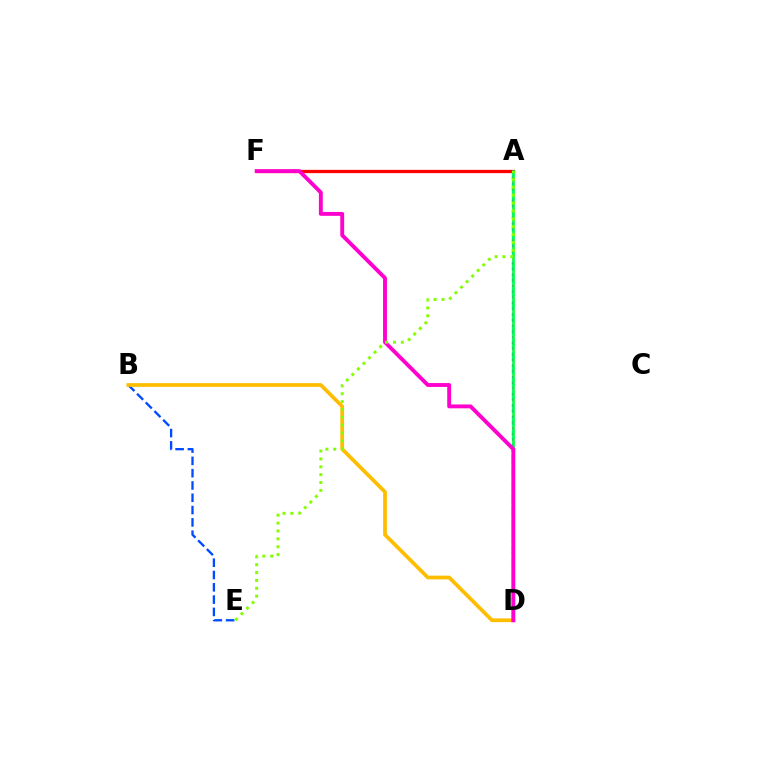{('A', 'D'): [{'color': '#00fff6', 'line_style': 'dashed', 'thickness': 1.76}, {'color': '#7200ff', 'line_style': 'dotted', 'thickness': 1.55}, {'color': '#00ff39', 'line_style': 'solid', 'thickness': 1.87}], ('B', 'E'): [{'color': '#004bff', 'line_style': 'dashed', 'thickness': 1.67}], ('A', 'F'): [{'color': '#ff0000', 'line_style': 'solid', 'thickness': 2.36}], ('B', 'D'): [{'color': '#ffbd00', 'line_style': 'solid', 'thickness': 2.68}], ('D', 'F'): [{'color': '#ff00cf', 'line_style': 'solid', 'thickness': 2.79}], ('A', 'E'): [{'color': '#84ff00', 'line_style': 'dotted', 'thickness': 2.14}]}